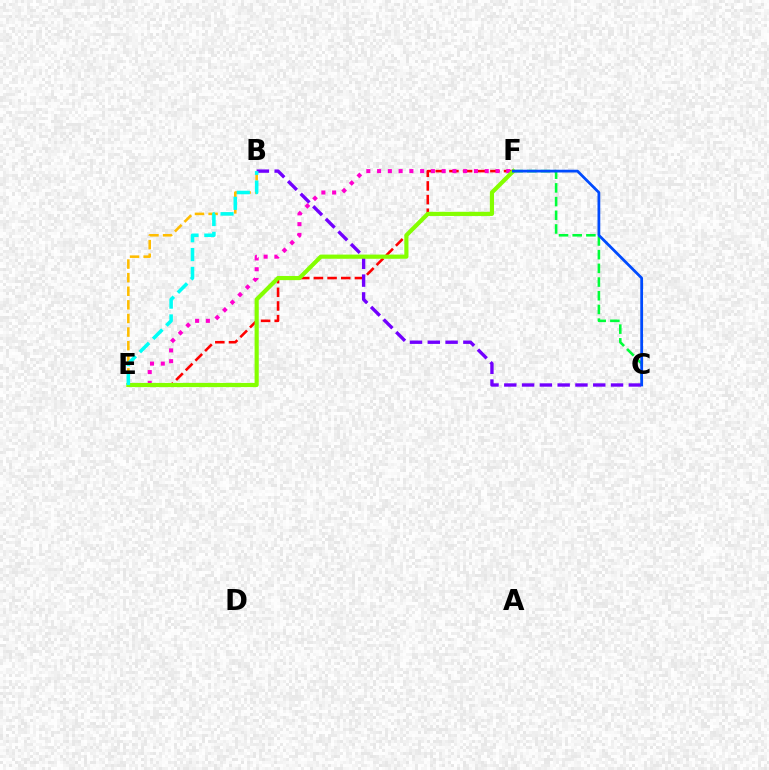{('C', 'F'): [{'color': '#00ff39', 'line_style': 'dashed', 'thickness': 1.86}, {'color': '#004bff', 'line_style': 'solid', 'thickness': 1.99}], ('E', 'F'): [{'color': '#ff0000', 'line_style': 'dashed', 'thickness': 1.86}, {'color': '#ff00cf', 'line_style': 'dotted', 'thickness': 2.92}, {'color': '#84ff00', 'line_style': 'solid', 'thickness': 3.0}], ('B', 'E'): [{'color': '#ffbd00', 'line_style': 'dashed', 'thickness': 1.85}, {'color': '#00fff6', 'line_style': 'dashed', 'thickness': 2.55}], ('B', 'C'): [{'color': '#7200ff', 'line_style': 'dashed', 'thickness': 2.42}]}